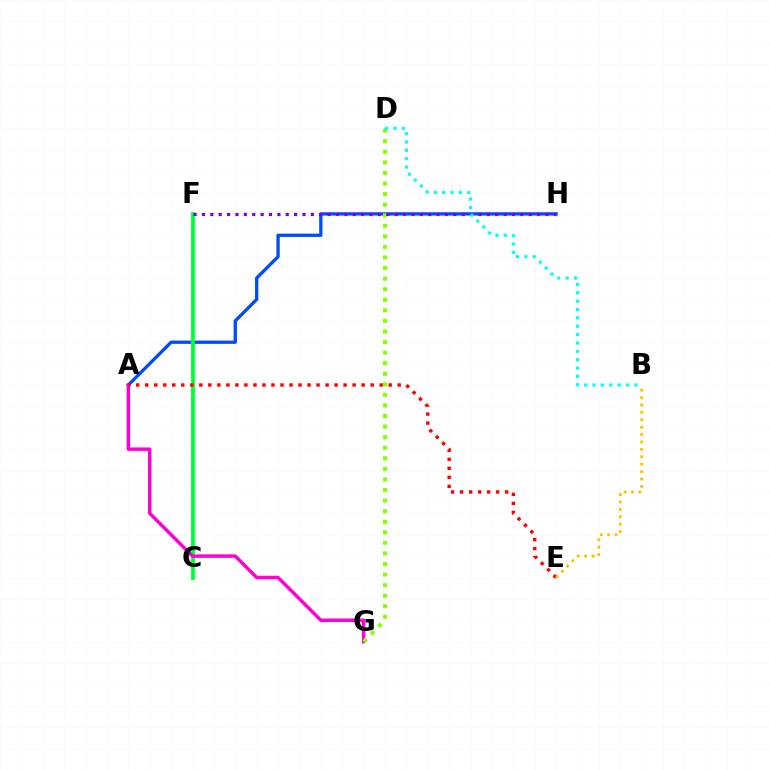{('A', 'H'): [{'color': '#004bff', 'line_style': 'solid', 'thickness': 2.37}], ('C', 'F'): [{'color': '#00ff39', 'line_style': 'solid', 'thickness': 2.73}], ('A', 'G'): [{'color': '#ff00cf', 'line_style': 'solid', 'thickness': 2.48}], ('D', 'G'): [{'color': '#84ff00', 'line_style': 'dotted', 'thickness': 2.87}], ('A', 'E'): [{'color': '#ff0000', 'line_style': 'dotted', 'thickness': 2.45}], ('F', 'H'): [{'color': '#7200ff', 'line_style': 'dotted', 'thickness': 2.28}], ('B', 'D'): [{'color': '#00fff6', 'line_style': 'dotted', 'thickness': 2.27}], ('B', 'E'): [{'color': '#ffbd00', 'line_style': 'dotted', 'thickness': 2.01}]}